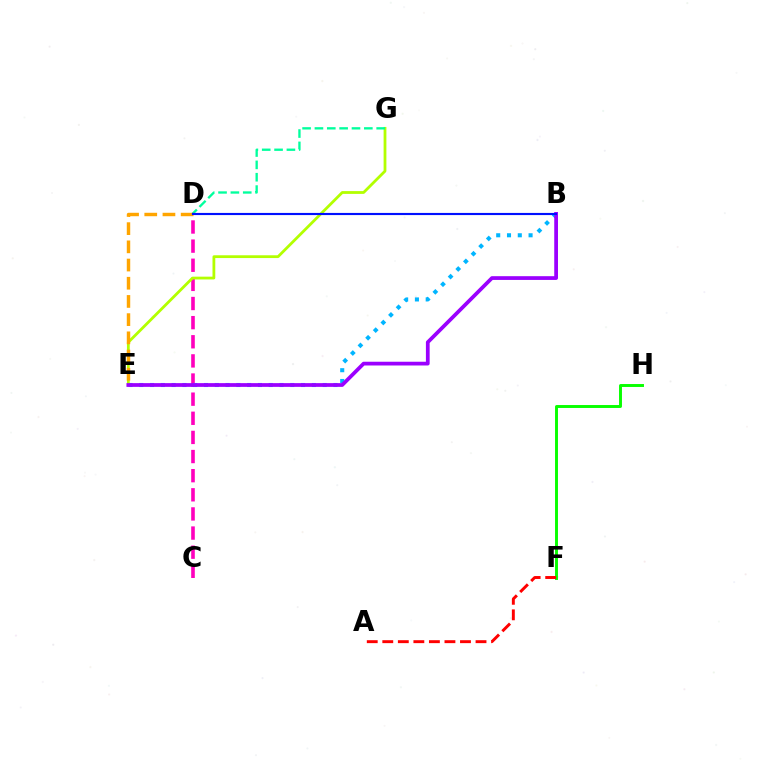{('C', 'D'): [{'color': '#ff00bd', 'line_style': 'dashed', 'thickness': 2.6}], ('F', 'H'): [{'color': '#08ff00', 'line_style': 'solid', 'thickness': 2.11}], ('B', 'E'): [{'color': '#00b5ff', 'line_style': 'dotted', 'thickness': 2.93}, {'color': '#9b00ff', 'line_style': 'solid', 'thickness': 2.7}], ('A', 'F'): [{'color': '#ff0000', 'line_style': 'dashed', 'thickness': 2.11}], ('E', 'G'): [{'color': '#b3ff00', 'line_style': 'solid', 'thickness': 2.01}], ('D', 'G'): [{'color': '#00ff9d', 'line_style': 'dashed', 'thickness': 1.68}], ('D', 'E'): [{'color': '#ffa500', 'line_style': 'dashed', 'thickness': 2.47}], ('B', 'D'): [{'color': '#0010ff', 'line_style': 'solid', 'thickness': 1.55}]}